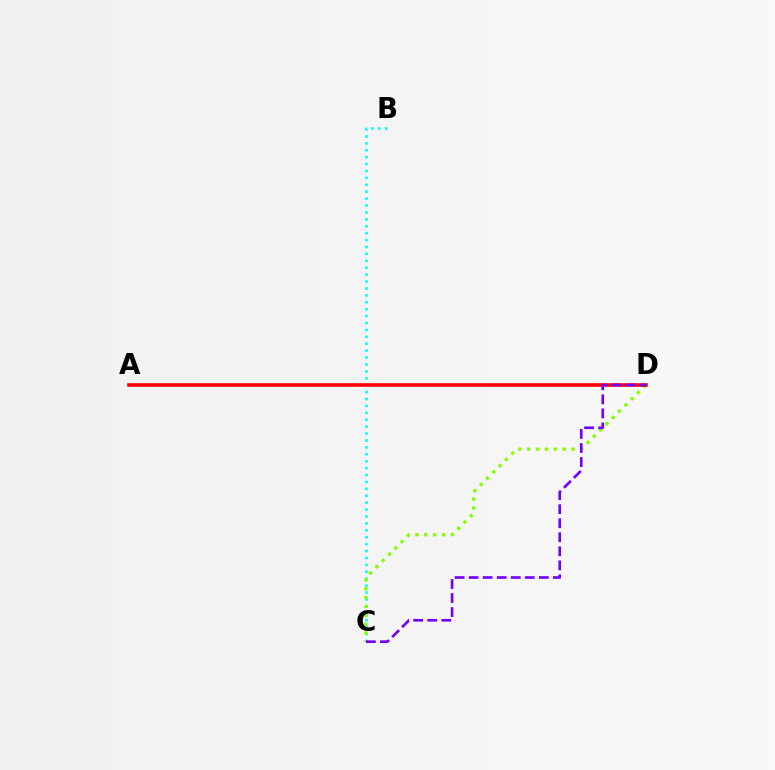{('B', 'C'): [{'color': '#00fff6', 'line_style': 'dotted', 'thickness': 1.88}], ('C', 'D'): [{'color': '#84ff00', 'line_style': 'dotted', 'thickness': 2.41}, {'color': '#7200ff', 'line_style': 'dashed', 'thickness': 1.91}], ('A', 'D'): [{'color': '#ff0000', 'line_style': 'solid', 'thickness': 2.59}]}